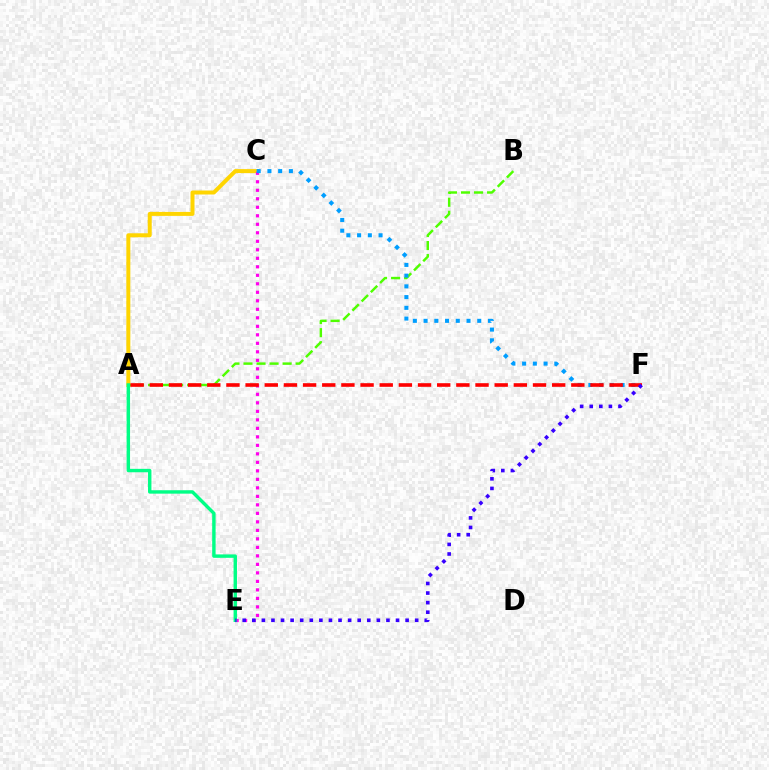{('A', 'C'): [{'color': '#ffd500', 'line_style': 'solid', 'thickness': 2.88}], ('C', 'E'): [{'color': '#ff00ed', 'line_style': 'dotted', 'thickness': 2.31}], ('A', 'B'): [{'color': '#4fff00', 'line_style': 'dashed', 'thickness': 1.77}], ('C', 'F'): [{'color': '#009eff', 'line_style': 'dotted', 'thickness': 2.92}], ('A', 'E'): [{'color': '#00ff86', 'line_style': 'solid', 'thickness': 2.46}], ('A', 'F'): [{'color': '#ff0000', 'line_style': 'dashed', 'thickness': 2.6}], ('E', 'F'): [{'color': '#3700ff', 'line_style': 'dotted', 'thickness': 2.6}]}